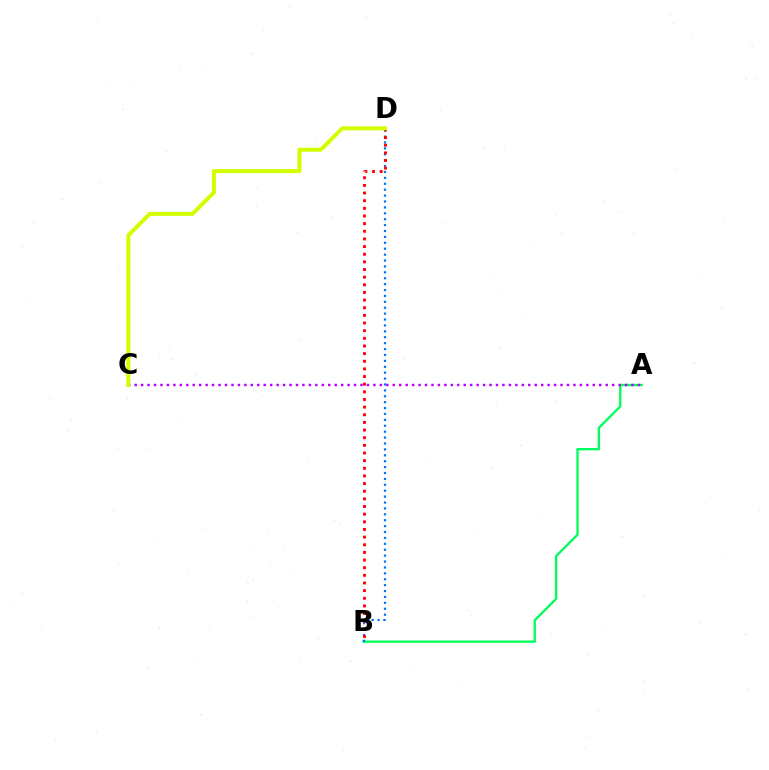{('A', 'B'): [{'color': '#00ff5c', 'line_style': 'solid', 'thickness': 1.69}], ('B', 'D'): [{'color': '#0074ff', 'line_style': 'dotted', 'thickness': 1.6}, {'color': '#ff0000', 'line_style': 'dotted', 'thickness': 2.08}], ('A', 'C'): [{'color': '#b900ff', 'line_style': 'dotted', 'thickness': 1.75}], ('C', 'D'): [{'color': '#d1ff00', 'line_style': 'solid', 'thickness': 2.87}]}